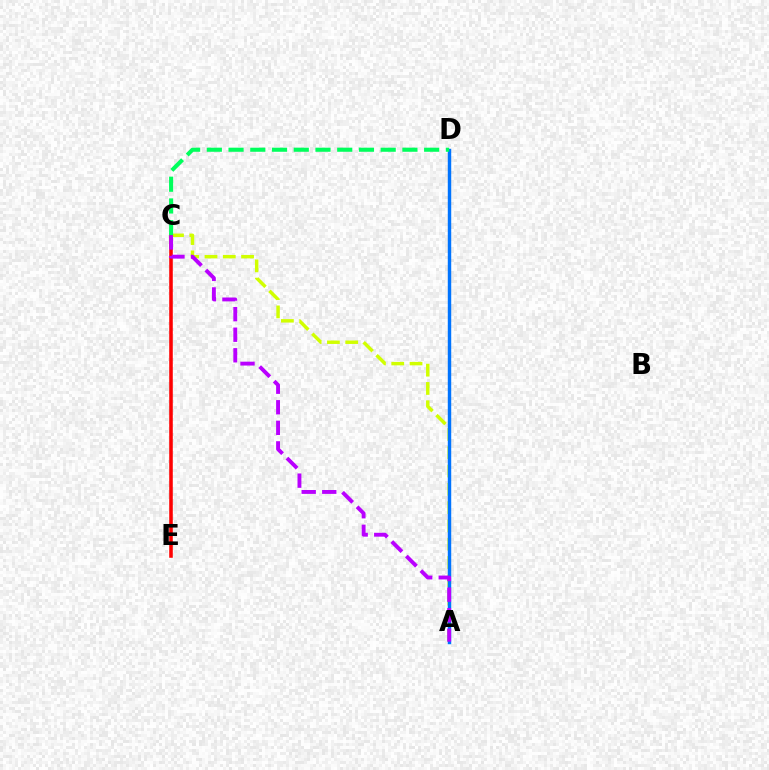{('A', 'C'): [{'color': '#d1ff00', 'line_style': 'dashed', 'thickness': 2.49}, {'color': '#b900ff', 'line_style': 'dashed', 'thickness': 2.79}], ('C', 'E'): [{'color': '#ff0000', 'line_style': 'solid', 'thickness': 2.57}], ('A', 'D'): [{'color': '#0074ff', 'line_style': 'solid', 'thickness': 2.48}], ('C', 'D'): [{'color': '#00ff5c', 'line_style': 'dashed', 'thickness': 2.95}]}